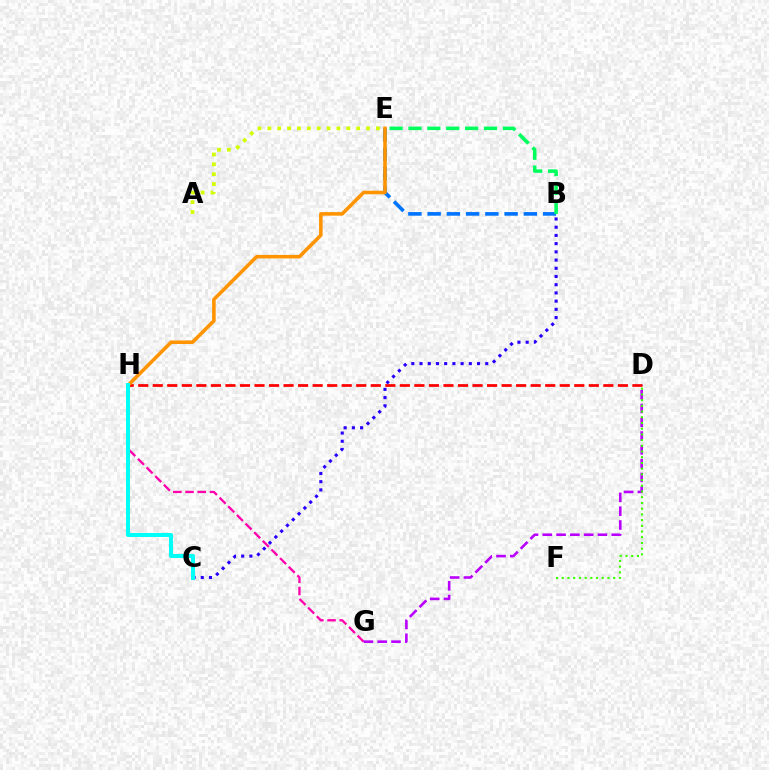{('G', 'H'): [{'color': '#ff00ac', 'line_style': 'dashed', 'thickness': 1.66}], ('A', 'E'): [{'color': '#d1ff00', 'line_style': 'dotted', 'thickness': 2.68}], ('D', 'G'): [{'color': '#b900ff', 'line_style': 'dashed', 'thickness': 1.87}], ('D', 'H'): [{'color': '#ff0000', 'line_style': 'dashed', 'thickness': 1.97}], ('B', 'C'): [{'color': '#2500ff', 'line_style': 'dotted', 'thickness': 2.23}], ('B', 'E'): [{'color': '#0074ff', 'line_style': 'dashed', 'thickness': 2.61}, {'color': '#00ff5c', 'line_style': 'dashed', 'thickness': 2.56}], ('E', 'H'): [{'color': '#ff9400', 'line_style': 'solid', 'thickness': 2.56}], ('C', 'H'): [{'color': '#00fff6', 'line_style': 'solid', 'thickness': 2.89}], ('D', 'F'): [{'color': '#3dff00', 'line_style': 'dotted', 'thickness': 1.55}]}